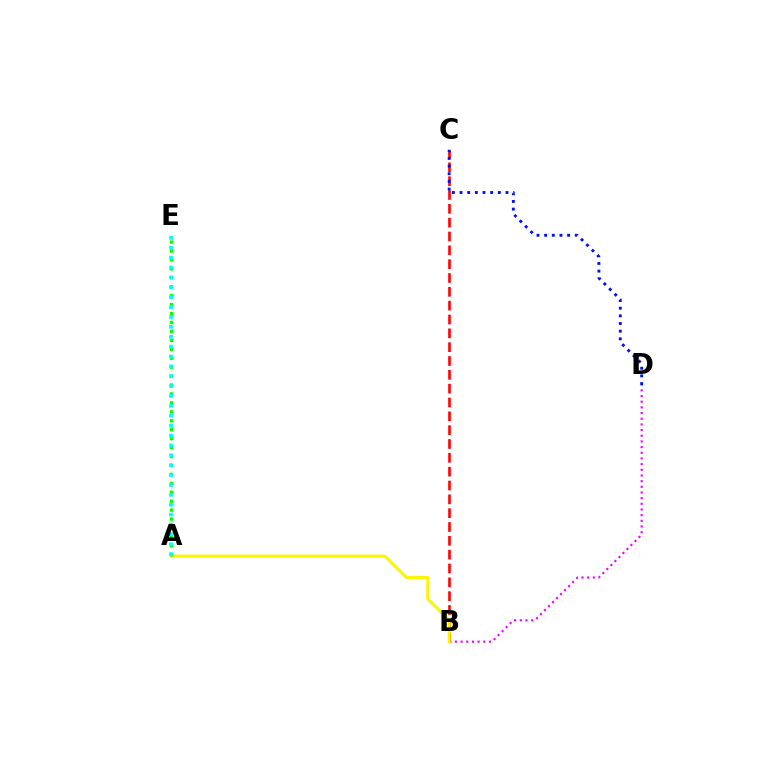{('B', 'C'): [{'color': '#ff0000', 'line_style': 'dashed', 'thickness': 1.88}], ('B', 'D'): [{'color': '#ee00ff', 'line_style': 'dotted', 'thickness': 1.54}], ('A', 'B'): [{'color': '#fcf500', 'line_style': 'solid', 'thickness': 2.17}], ('A', 'E'): [{'color': '#08ff00', 'line_style': 'dotted', 'thickness': 2.43}, {'color': '#00fff6', 'line_style': 'dotted', 'thickness': 2.69}], ('C', 'D'): [{'color': '#0010ff', 'line_style': 'dotted', 'thickness': 2.08}]}